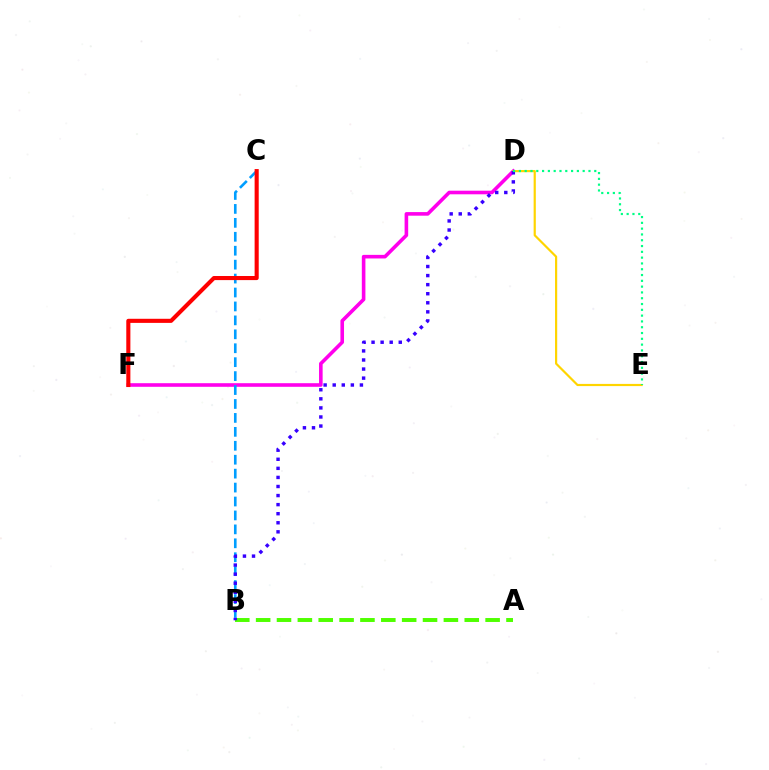{('D', 'F'): [{'color': '#ff00ed', 'line_style': 'solid', 'thickness': 2.59}], ('D', 'E'): [{'color': '#ffd500', 'line_style': 'solid', 'thickness': 1.57}, {'color': '#00ff86', 'line_style': 'dotted', 'thickness': 1.58}], ('B', 'C'): [{'color': '#009eff', 'line_style': 'dashed', 'thickness': 1.89}], ('A', 'B'): [{'color': '#4fff00', 'line_style': 'dashed', 'thickness': 2.83}], ('B', 'D'): [{'color': '#3700ff', 'line_style': 'dotted', 'thickness': 2.46}], ('C', 'F'): [{'color': '#ff0000', 'line_style': 'solid', 'thickness': 2.95}]}